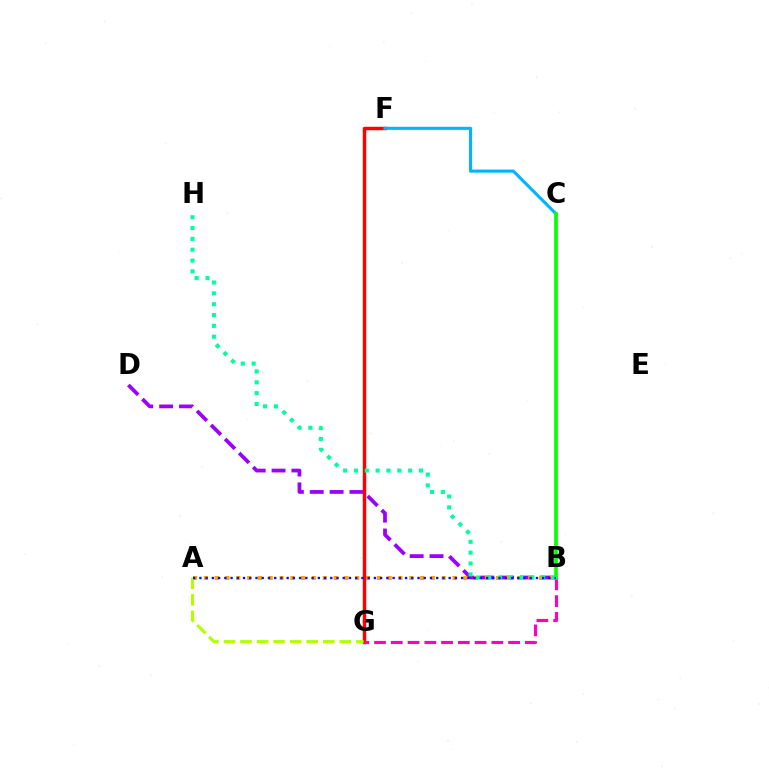{('B', 'D'): [{'color': '#9b00ff', 'line_style': 'dashed', 'thickness': 2.7}], ('A', 'B'): [{'color': '#ffa500', 'line_style': 'dotted', 'thickness': 2.94}, {'color': '#0010ff', 'line_style': 'dotted', 'thickness': 1.69}], ('F', 'G'): [{'color': '#ff0000', 'line_style': 'solid', 'thickness': 2.49}], ('B', 'G'): [{'color': '#ff00bd', 'line_style': 'dashed', 'thickness': 2.28}], ('C', 'F'): [{'color': '#00b5ff', 'line_style': 'solid', 'thickness': 2.23}], ('B', 'C'): [{'color': '#08ff00', 'line_style': 'solid', 'thickness': 2.64}], ('B', 'H'): [{'color': '#00ff9d', 'line_style': 'dotted', 'thickness': 2.94}], ('A', 'G'): [{'color': '#b3ff00', 'line_style': 'dashed', 'thickness': 2.25}]}